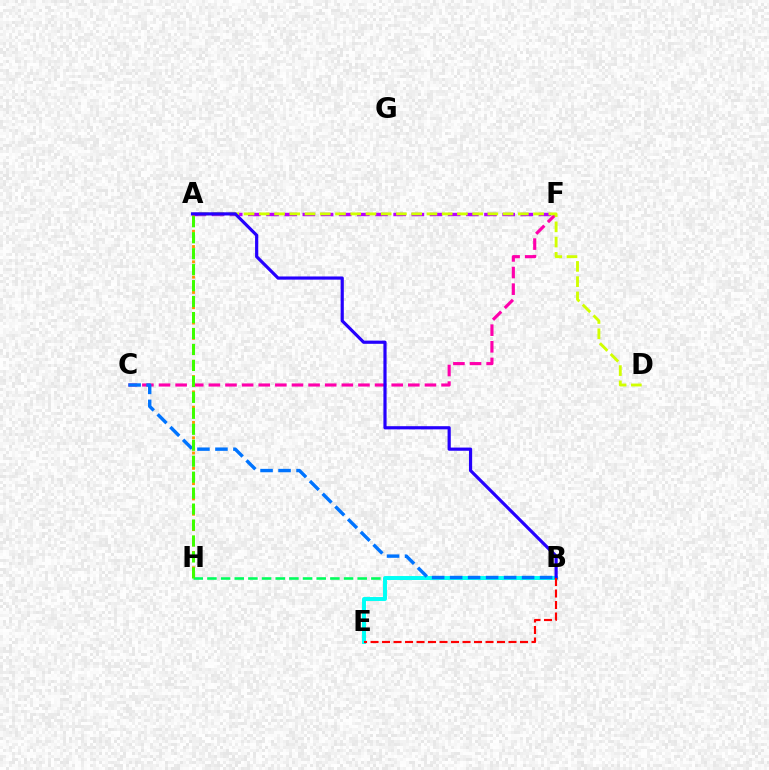{('A', 'F'): [{'color': '#b900ff', 'line_style': 'dashed', 'thickness': 2.47}], ('C', 'F'): [{'color': '#ff00ac', 'line_style': 'dashed', 'thickness': 2.26}], ('A', 'H'): [{'color': '#ff9400', 'line_style': 'dotted', 'thickness': 2.08}, {'color': '#3dff00', 'line_style': 'dashed', 'thickness': 2.17}], ('B', 'H'): [{'color': '#00ff5c', 'line_style': 'dashed', 'thickness': 1.86}], ('B', 'E'): [{'color': '#00fff6', 'line_style': 'solid', 'thickness': 2.84}, {'color': '#ff0000', 'line_style': 'dashed', 'thickness': 1.56}], ('A', 'D'): [{'color': '#d1ff00', 'line_style': 'dashed', 'thickness': 2.07}], ('A', 'B'): [{'color': '#2500ff', 'line_style': 'solid', 'thickness': 2.29}], ('B', 'C'): [{'color': '#0074ff', 'line_style': 'dashed', 'thickness': 2.44}]}